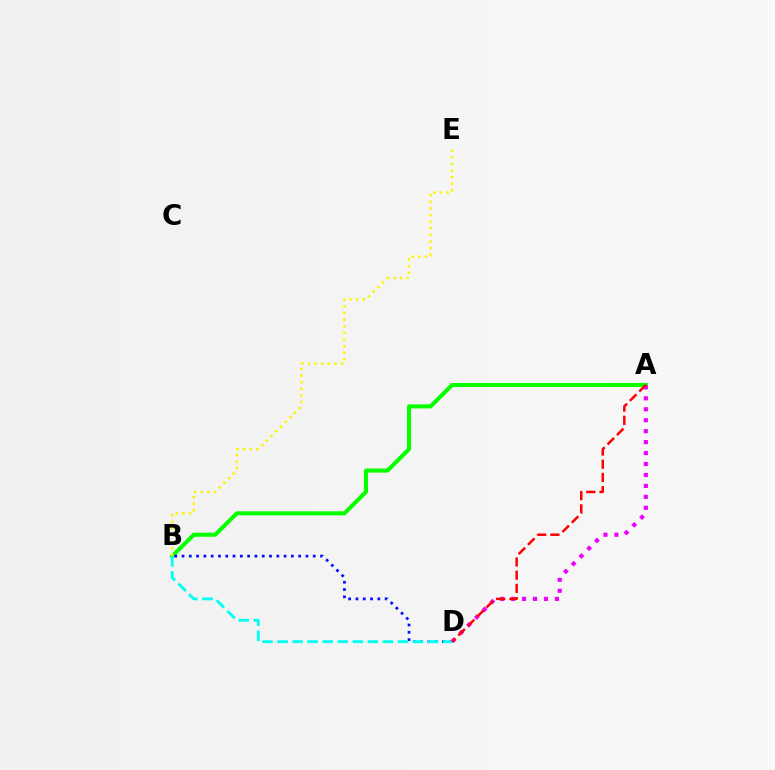{('A', 'B'): [{'color': '#08ff00', 'line_style': 'solid', 'thickness': 2.94}], ('B', 'D'): [{'color': '#0010ff', 'line_style': 'dotted', 'thickness': 1.98}, {'color': '#00fff6', 'line_style': 'dashed', 'thickness': 2.04}], ('B', 'E'): [{'color': '#fcf500', 'line_style': 'dotted', 'thickness': 1.79}], ('A', 'D'): [{'color': '#ee00ff', 'line_style': 'dotted', 'thickness': 2.97}, {'color': '#ff0000', 'line_style': 'dashed', 'thickness': 1.8}]}